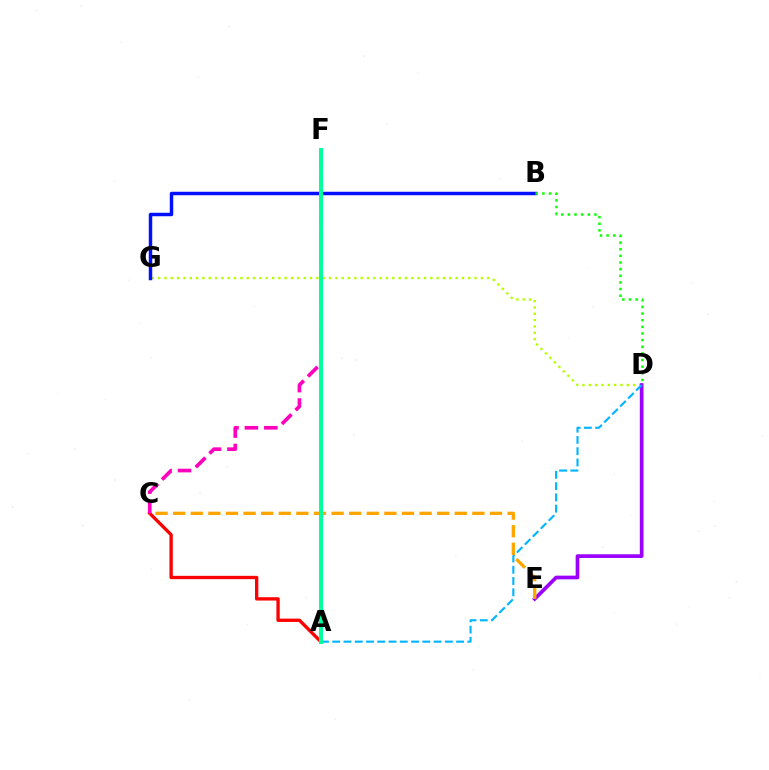{('D', 'G'): [{'color': '#b3ff00', 'line_style': 'dotted', 'thickness': 1.72}], ('A', 'C'): [{'color': '#ff0000', 'line_style': 'solid', 'thickness': 2.39}], ('B', 'G'): [{'color': '#0010ff', 'line_style': 'solid', 'thickness': 2.49}], ('D', 'E'): [{'color': '#9b00ff', 'line_style': 'solid', 'thickness': 2.66}], ('C', 'E'): [{'color': '#ffa500', 'line_style': 'dashed', 'thickness': 2.39}], ('C', 'F'): [{'color': '#ff00bd', 'line_style': 'dashed', 'thickness': 2.64}], ('A', 'D'): [{'color': '#00b5ff', 'line_style': 'dashed', 'thickness': 1.53}], ('A', 'F'): [{'color': '#00ff9d', 'line_style': 'solid', 'thickness': 2.85}], ('B', 'D'): [{'color': '#08ff00', 'line_style': 'dotted', 'thickness': 1.8}]}